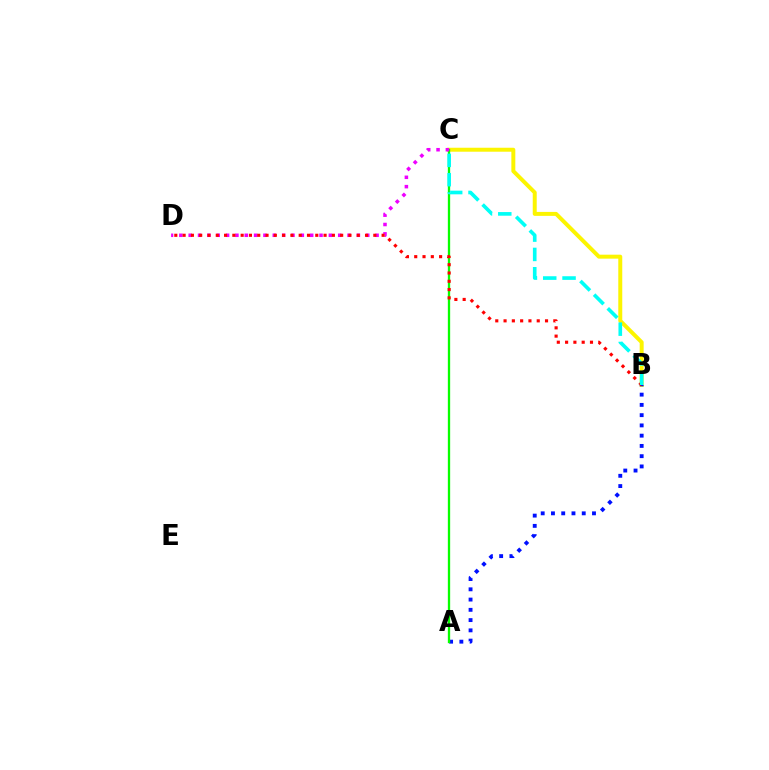{('B', 'C'): [{'color': '#fcf500', 'line_style': 'solid', 'thickness': 2.86}, {'color': '#00fff6', 'line_style': 'dashed', 'thickness': 2.62}], ('A', 'B'): [{'color': '#0010ff', 'line_style': 'dotted', 'thickness': 2.79}], ('A', 'C'): [{'color': '#08ff00', 'line_style': 'solid', 'thickness': 1.66}], ('C', 'D'): [{'color': '#ee00ff', 'line_style': 'dotted', 'thickness': 2.54}], ('B', 'D'): [{'color': '#ff0000', 'line_style': 'dotted', 'thickness': 2.25}]}